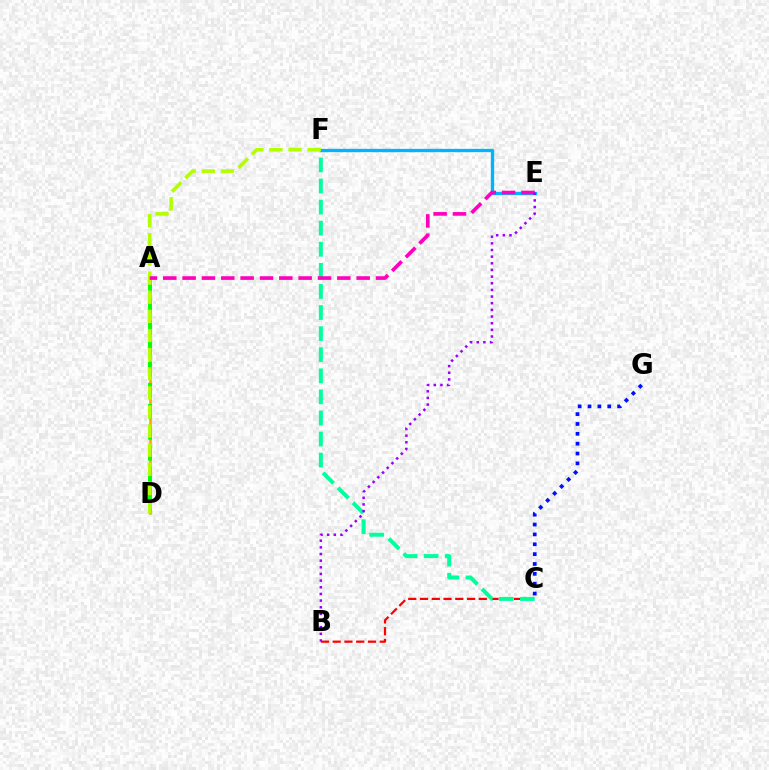{('C', 'G'): [{'color': '#0010ff', 'line_style': 'dotted', 'thickness': 2.68}], ('A', 'D'): [{'color': '#ffa500', 'line_style': 'solid', 'thickness': 1.89}, {'color': '#08ff00', 'line_style': 'dashed', 'thickness': 2.85}], ('B', 'C'): [{'color': '#ff0000', 'line_style': 'dashed', 'thickness': 1.6}], ('C', 'F'): [{'color': '#00ff9d', 'line_style': 'dashed', 'thickness': 2.86}], ('E', 'F'): [{'color': '#00b5ff', 'line_style': 'solid', 'thickness': 2.39}], ('D', 'F'): [{'color': '#b3ff00', 'line_style': 'dashed', 'thickness': 2.6}], ('A', 'E'): [{'color': '#ff00bd', 'line_style': 'dashed', 'thickness': 2.63}], ('B', 'E'): [{'color': '#9b00ff', 'line_style': 'dotted', 'thickness': 1.81}]}